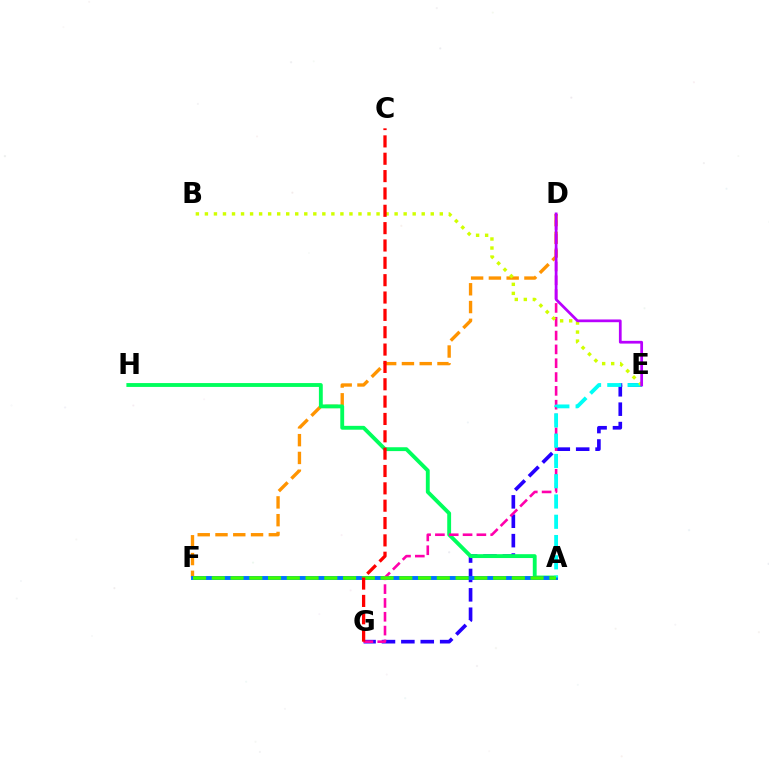{('D', 'F'): [{'color': '#ff9400', 'line_style': 'dashed', 'thickness': 2.41}], ('E', 'G'): [{'color': '#2500ff', 'line_style': 'dashed', 'thickness': 2.63}], ('A', 'H'): [{'color': '#00ff5c', 'line_style': 'solid', 'thickness': 2.78}], ('A', 'F'): [{'color': '#0074ff', 'line_style': 'solid', 'thickness': 2.83}, {'color': '#3dff00', 'line_style': 'dashed', 'thickness': 2.55}], ('D', 'G'): [{'color': '#ff00ac', 'line_style': 'dashed', 'thickness': 1.88}], ('A', 'E'): [{'color': '#00fff6', 'line_style': 'dashed', 'thickness': 2.75}], ('B', 'E'): [{'color': '#d1ff00', 'line_style': 'dotted', 'thickness': 2.45}], ('D', 'E'): [{'color': '#b900ff', 'line_style': 'solid', 'thickness': 1.97}], ('C', 'G'): [{'color': '#ff0000', 'line_style': 'dashed', 'thickness': 2.36}]}